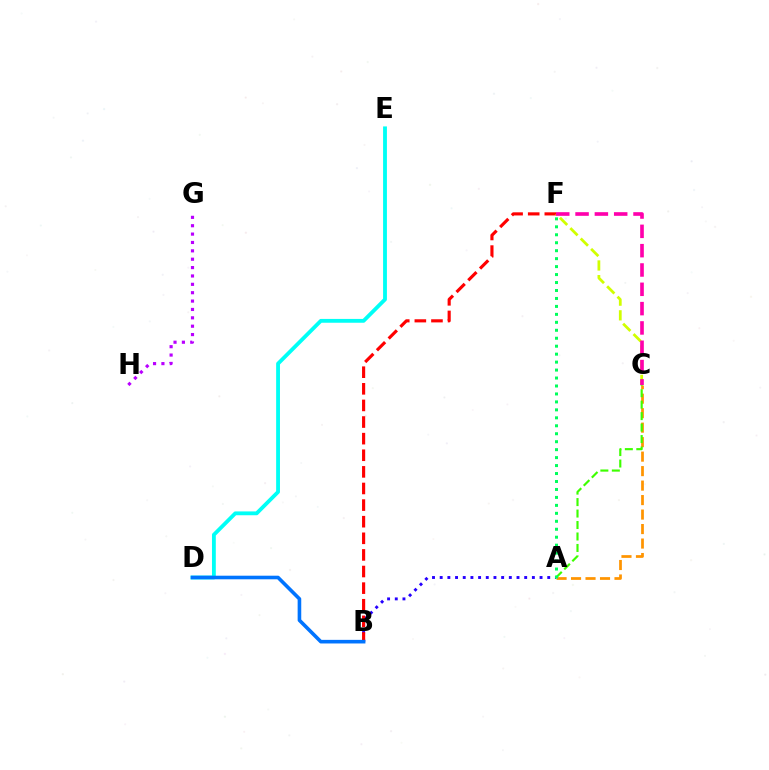{('A', 'B'): [{'color': '#2500ff', 'line_style': 'dotted', 'thickness': 2.09}], ('D', 'E'): [{'color': '#00fff6', 'line_style': 'solid', 'thickness': 2.75}], ('B', 'F'): [{'color': '#ff0000', 'line_style': 'dashed', 'thickness': 2.26}], ('C', 'F'): [{'color': '#d1ff00', 'line_style': 'dashed', 'thickness': 1.99}, {'color': '#ff00ac', 'line_style': 'dashed', 'thickness': 2.62}], ('G', 'H'): [{'color': '#b900ff', 'line_style': 'dotted', 'thickness': 2.28}], ('A', 'C'): [{'color': '#ff9400', 'line_style': 'dashed', 'thickness': 1.97}, {'color': '#3dff00', 'line_style': 'dashed', 'thickness': 1.56}], ('A', 'F'): [{'color': '#00ff5c', 'line_style': 'dotted', 'thickness': 2.16}], ('B', 'D'): [{'color': '#0074ff', 'line_style': 'solid', 'thickness': 2.6}]}